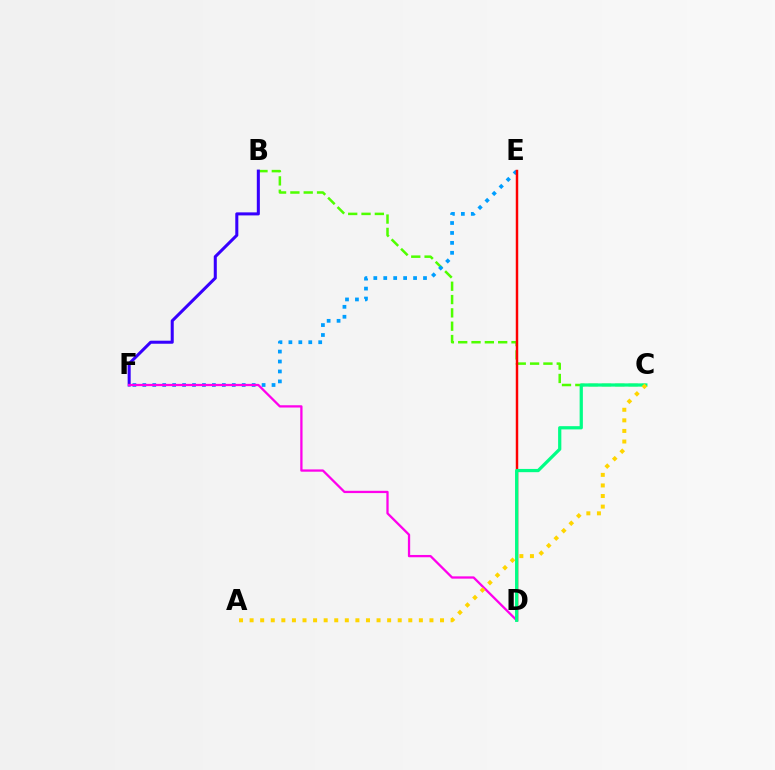{('B', 'C'): [{'color': '#4fff00', 'line_style': 'dashed', 'thickness': 1.81}], ('E', 'F'): [{'color': '#009eff', 'line_style': 'dotted', 'thickness': 2.7}], ('B', 'F'): [{'color': '#3700ff', 'line_style': 'solid', 'thickness': 2.19}], ('D', 'E'): [{'color': '#ff0000', 'line_style': 'solid', 'thickness': 1.78}], ('D', 'F'): [{'color': '#ff00ed', 'line_style': 'solid', 'thickness': 1.65}], ('C', 'D'): [{'color': '#00ff86', 'line_style': 'solid', 'thickness': 2.33}], ('A', 'C'): [{'color': '#ffd500', 'line_style': 'dotted', 'thickness': 2.87}]}